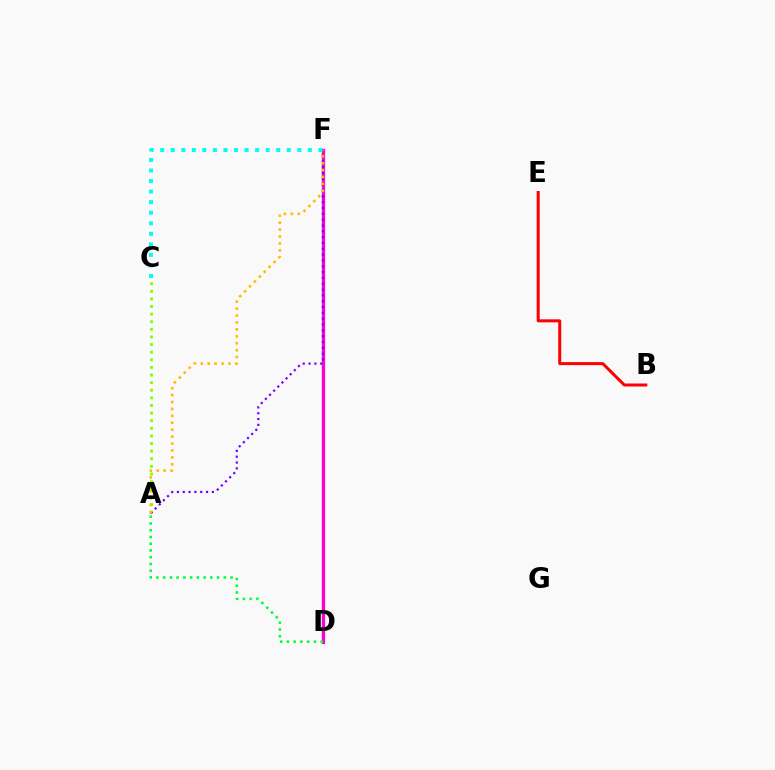{('D', 'F'): [{'color': '#004bff', 'line_style': 'solid', 'thickness': 1.57}, {'color': '#ff00cf', 'line_style': 'solid', 'thickness': 2.32}], ('A', 'C'): [{'color': '#84ff00', 'line_style': 'dotted', 'thickness': 2.07}], ('C', 'F'): [{'color': '#00fff6', 'line_style': 'dotted', 'thickness': 2.87}], ('A', 'F'): [{'color': '#7200ff', 'line_style': 'dotted', 'thickness': 1.58}, {'color': '#ffbd00', 'line_style': 'dotted', 'thickness': 1.88}], ('B', 'E'): [{'color': '#ff0000', 'line_style': 'solid', 'thickness': 2.16}], ('A', 'D'): [{'color': '#00ff39', 'line_style': 'dotted', 'thickness': 1.83}]}